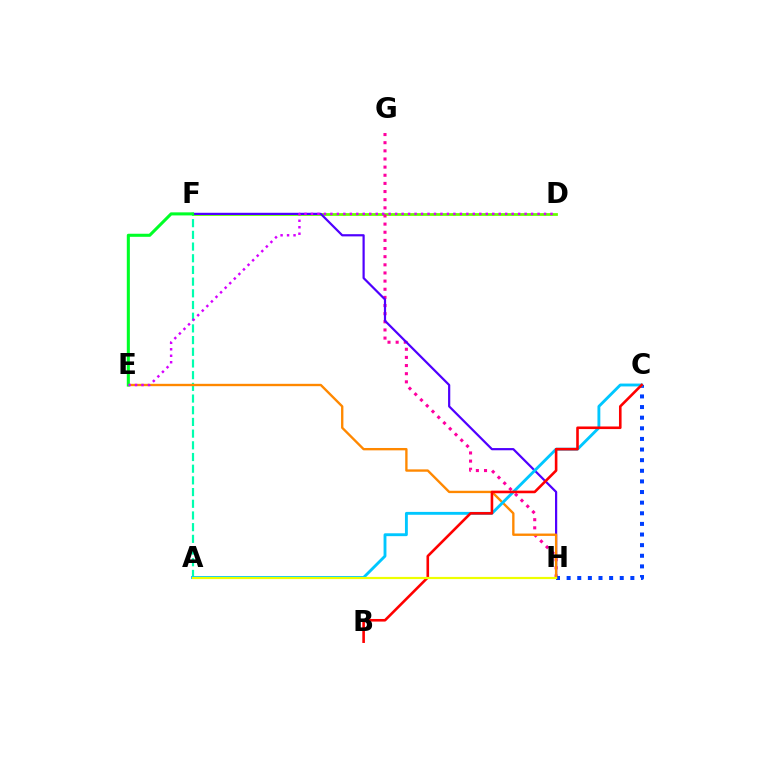{('D', 'F'): [{'color': '#66ff00', 'line_style': 'solid', 'thickness': 2.0}], ('G', 'H'): [{'color': '#ff00a0', 'line_style': 'dotted', 'thickness': 2.21}], ('C', 'H'): [{'color': '#003fff', 'line_style': 'dotted', 'thickness': 2.89}], ('A', 'F'): [{'color': '#00ffaf', 'line_style': 'dashed', 'thickness': 1.59}], ('F', 'H'): [{'color': '#4f00ff', 'line_style': 'solid', 'thickness': 1.59}], ('E', 'H'): [{'color': '#ff8800', 'line_style': 'solid', 'thickness': 1.7}], ('A', 'C'): [{'color': '#00c7ff', 'line_style': 'solid', 'thickness': 2.07}], ('B', 'C'): [{'color': '#ff0000', 'line_style': 'solid', 'thickness': 1.87}], ('A', 'H'): [{'color': '#eeff00', 'line_style': 'solid', 'thickness': 1.57}], ('E', 'F'): [{'color': '#00ff27', 'line_style': 'solid', 'thickness': 2.21}], ('D', 'E'): [{'color': '#d600ff', 'line_style': 'dotted', 'thickness': 1.76}]}